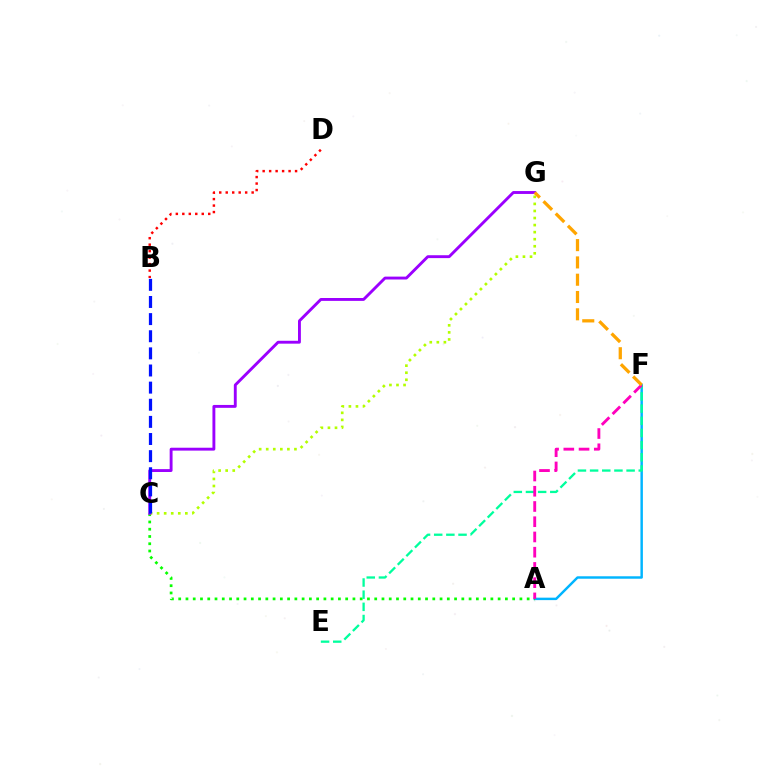{('A', 'F'): [{'color': '#00b5ff', 'line_style': 'solid', 'thickness': 1.77}, {'color': '#ff00bd', 'line_style': 'dashed', 'thickness': 2.07}], ('B', 'D'): [{'color': '#ff0000', 'line_style': 'dotted', 'thickness': 1.76}], ('A', 'C'): [{'color': '#08ff00', 'line_style': 'dotted', 'thickness': 1.97}], ('C', 'G'): [{'color': '#b3ff00', 'line_style': 'dotted', 'thickness': 1.92}, {'color': '#9b00ff', 'line_style': 'solid', 'thickness': 2.08}], ('E', 'F'): [{'color': '#00ff9d', 'line_style': 'dashed', 'thickness': 1.65}], ('F', 'G'): [{'color': '#ffa500', 'line_style': 'dashed', 'thickness': 2.35}], ('B', 'C'): [{'color': '#0010ff', 'line_style': 'dashed', 'thickness': 2.33}]}